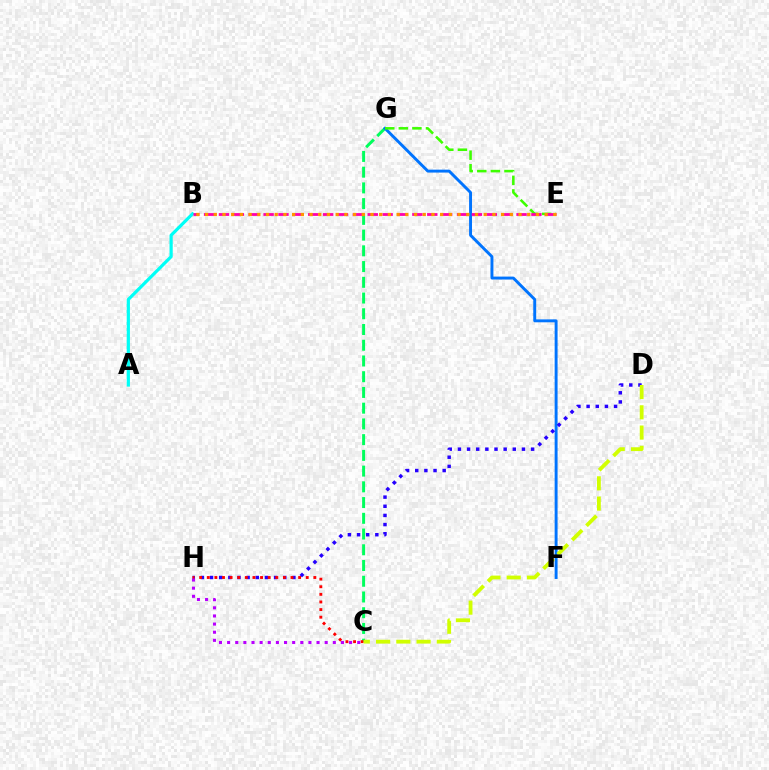{('C', 'G'): [{'color': '#00ff5c', 'line_style': 'dashed', 'thickness': 2.14}], ('F', 'G'): [{'color': '#0074ff', 'line_style': 'solid', 'thickness': 2.1}], ('D', 'H'): [{'color': '#2500ff', 'line_style': 'dotted', 'thickness': 2.49}], ('C', 'H'): [{'color': '#ff0000', 'line_style': 'dotted', 'thickness': 2.07}, {'color': '#b900ff', 'line_style': 'dotted', 'thickness': 2.21}], ('A', 'B'): [{'color': '#00fff6', 'line_style': 'solid', 'thickness': 2.31}], ('E', 'G'): [{'color': '#3dff00', 'line_style': 'dashed', 'thickness': 1.85}], ('B', 'E'): [{'color': '#ff00ac', 'line_style': 'dashed', 'thickness': 2.02}, {'color': '#ff9400', 'line_style': 'dotted', 'thickness': 2.37}], ('C', 'D'): [{'color': '#d1ff00', 'line_style': 'dashed', 'thickness': 2.75}]}